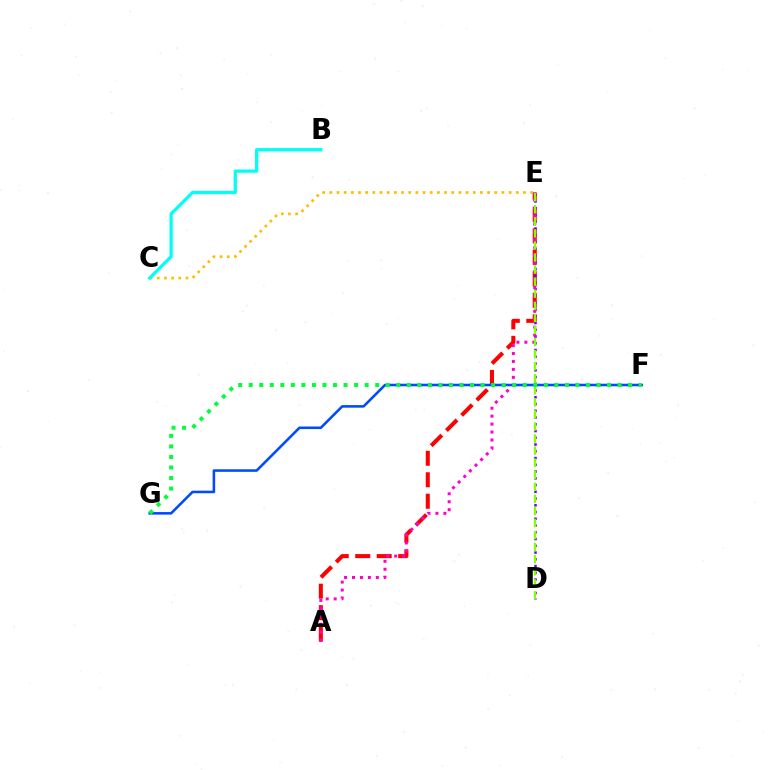{('A', 'E'): [{'color': '#ff0000', 'line_style': 'dashed', 'thickness': 2.92}, {'color': '#ff00cf', 'line_style': 'dotted', 'thickness': 2.16}], ('C', 'E'): [{'color': '#ffbd00', 'line_style': 'dotted', 'thickness': 1.95}], ('D', 'E'): [{'color': '#7200ff', 'line_style': 'dotted', 'thickness': 1.83}, {'color': '#84ff00', 'line_style': 'dashed', 'thickness': 1.64}], ('F', 'G'): [{'color': '#004bff', 'line_style': 'solid', 'thickness': 1.85}, {'color': '#00ff39', 'line_style': 'dotted', 'thickness': 2.86}], ('B', 'C'): [{'color': '#00fff6', 'line_style': 'solid', 'thickness': 2.35}]}